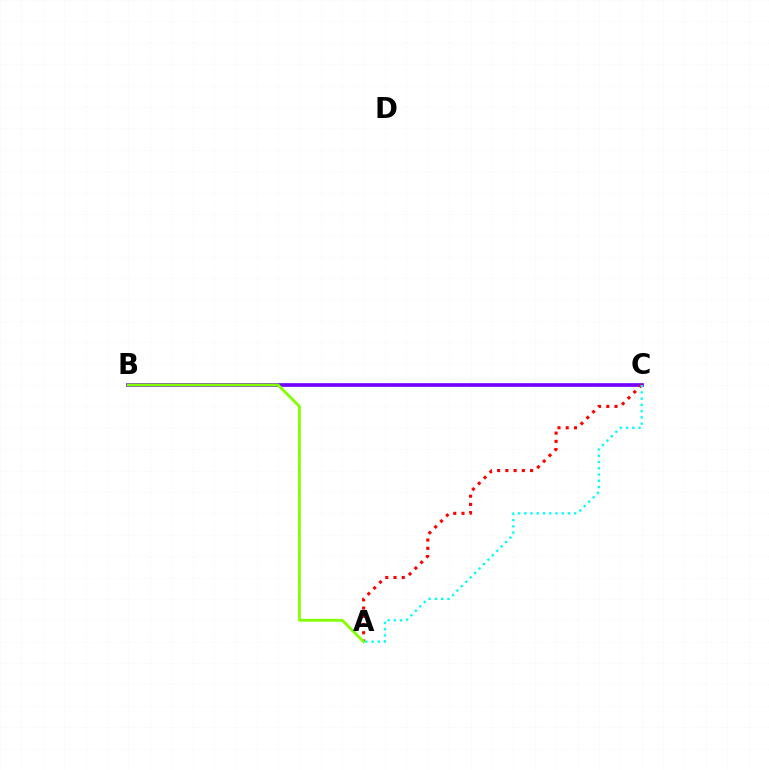{('B', 'C'): [{'color': '#7200ff', 'line_style': 'solid', 'thickness': 2.64}], ('A', 'C'): [{'color': '#ff0000', 'line_style': 'dotted', 'thickness': 2.24}, {'color': '#00fff6', 'line_style': 'dotted', 'thickness': 1.7}], ('A', 'B'): [{'color': '#84ff00', 'line_style': 'solid', 'thickness': 2.04}]}